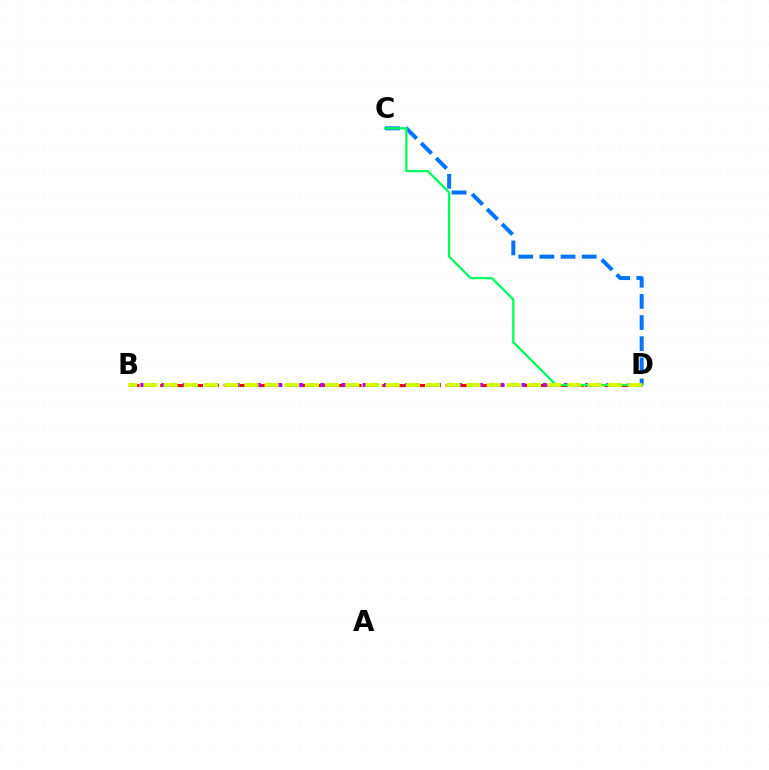{('B', 'D'): [{'color': '#ff0000', 'line_style': 'dashed', 'thickness': 2.15}, {'color': '#b900ff', 'line_style': 'dotted', 'thickness': 2.88}, {'color': '#d1ff00', 'line_style': 'dashed', 'thickness': 2.74}], ('C', 'D'): [{'color': '#0074ff', 'line_style': 'dashed', 'thickness': 2.87}, {'color': '#00ff5c', 'line_style': 'solid', 'thickness': 1.67}]}